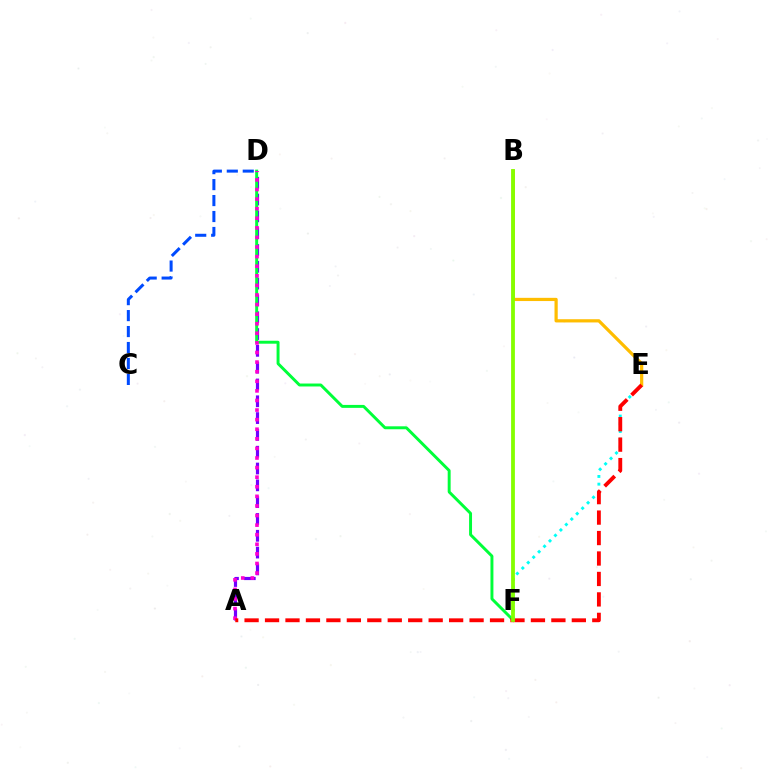{('E', 'F'): [{'color': '#00fff6', 'line_style': 'dotted', 'thickness': 2.09}], ('B', 'E'): [{'color': '#ffbd00', 'line_style': 'solid', 'thickness': 2.31}], ('A', 'D'): [{'color': '#7200ff', 'line_style': 'dashed', 'thickness': 2.28}, {'color': '#ff00cf', 'line_style': 'dotted', 'thickness': 2.61}], ('D', 'F'): [{'color': '#00ff39', 'line_style': 'solid', 'thickness': 2.12}], ('C', 'D'): [{'color': '#004bff', 'line_style': 'dashed', 'thickness': 2.17}], ('A', 'E'): [{'color': '#ff0000', 'line_style': 'dashed', 'thickness': 2.78}], ('B', 'F'): [{'color': '#84ff00', 'line_style': 'solid', 'thickness': 2.73}]}